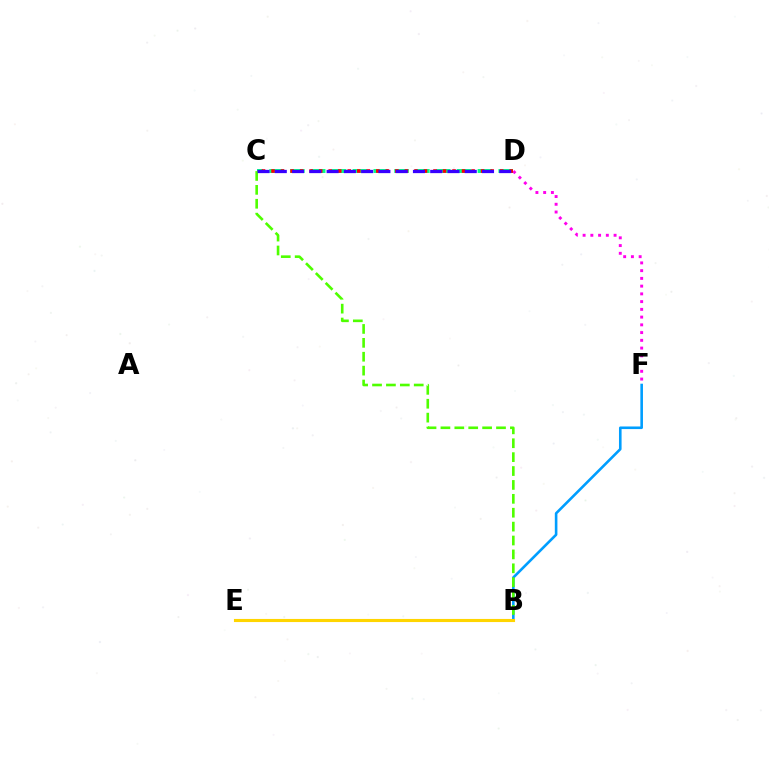{('C', 'D'): [{'color': '#00ff86', 'line_style': 'dashed', 'thickness': 2.83}, {'color': '#ff0000', 'line_style': 'dotted', 'thickness': 2.59}, {'color': '#3700ff', 'line_style': 'dashed', 'thickness': 2.35}], ('B', 'F'): [{'color': '#009eff', 'line_style': 'solid', 'thickness': 1.88}], ('D', 'F'): [{'color': '#ff00ed', 'line_style': 'dotted', 'thickness': 2.1}], ('B', 'C'): [{'color': '#4fff00', 'line_style': 'dashed', 'thickness': 1.89}], ('B', 'E'): [{'color': '#ffd500', 'line_style': 'solid', 'thickness': 2.24}]}